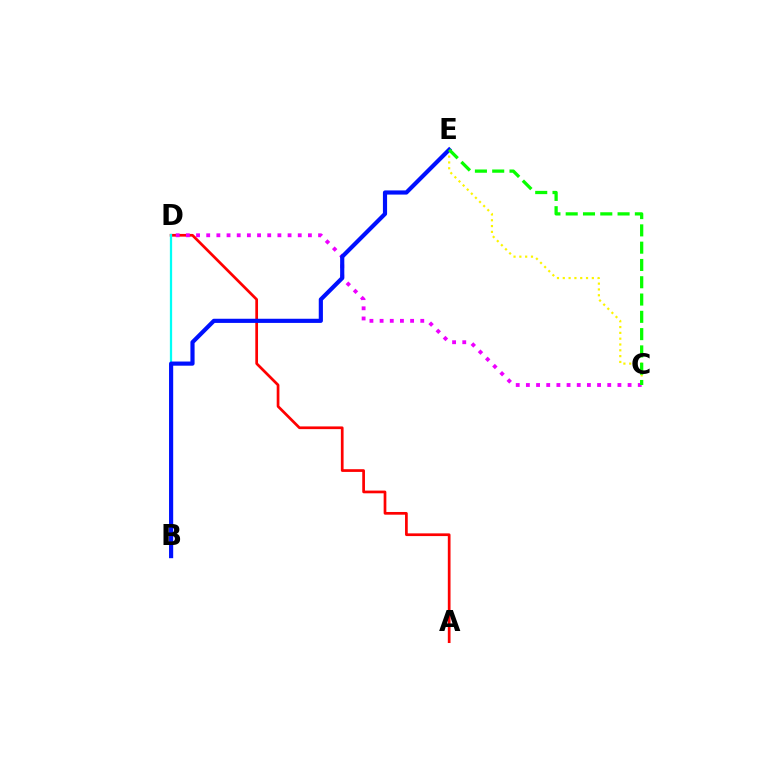{('A', 'D'): [{'color': '#ff0000', 'line_style': 'solid', 'thickness': 1.95}], ('C', 'D'): [{'color': '#ee00ff', 'line_style': 'dotted', 'thickness': 2.76}], ('B', 'D'): [{'color': '#00fff6', 'line_style': 'solid', 'thickness': 1.63}], ('C', 'E'): [{'color': '#fcf500', 'line_style': 'dotted', 'thickness': 1.58}, {'color': '#08ff00', 'line_style': 'dashed', 'thickness': 2.35}], ('B', 'E'): [{'color': '#0010ff', 'line_style': 'solid', 'thickness': 3.0}]}